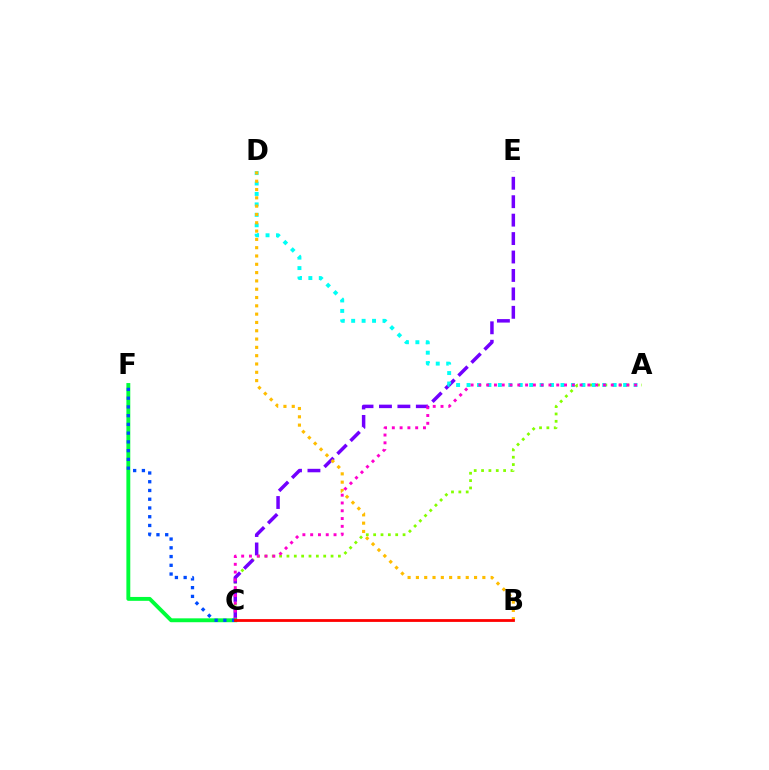{('A', 'C'): [{'color': '#84ff00', 'line_style': 'dotted', 'thickness': 2.0}, {'color': '#ff00cf', 'line_style': 'dotted', 'thickness': 2.12}], ('C', 'E'): [{'color': '#7200ff', 'line_style': 'dashed', 'thickness': 2.5}], ('A', 'D'): [{'color': '#00fff6', 'line_style': 'dotted', 'thickness': 2.84}], ('B', 'D'): [{'color': '#ffbd00', 'line_style': 'dotted', 'thickness': 2.26}], ('C', 'F'): [{'color': '#00ff39', 'line_style': 'solid', 'thickness': 2.8}, {'color': '#004bff', 'line_style': 'dotted', 'thickness': 2.38}], ('B', 'C'): [{'color': '#ff0000', 'line_style': 'solid', 'thickness': 2.01}]}